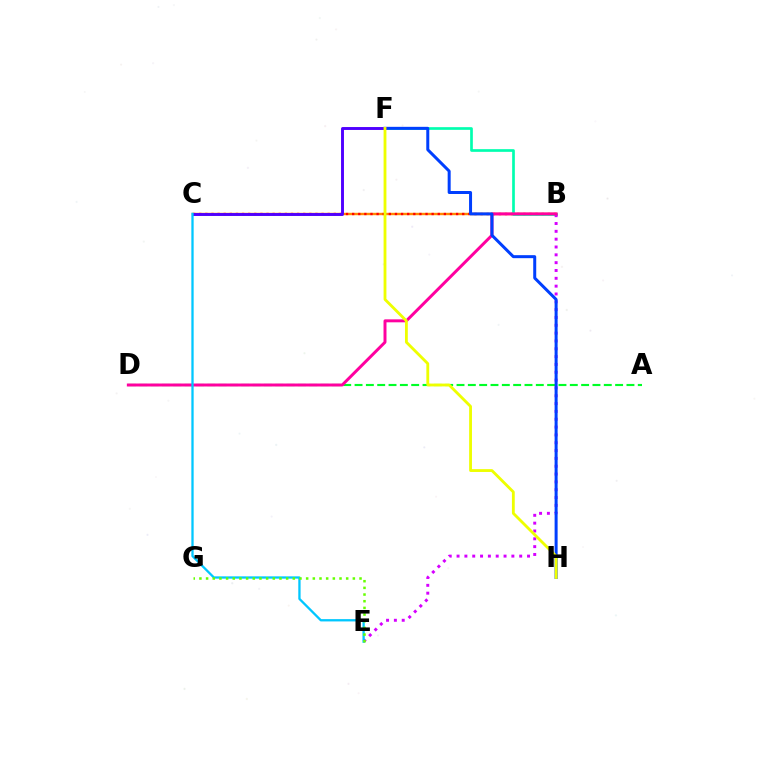{('B', 'C'): [{'color': '#ff8800', 'line_style': 'solid', 'thickness': 1.72}, {'color': '#ff0000', 'line_style': 'dotted', 'thickness': 1.66}], ('A', 'D'): [{'color': '#00ff27', 'line_style': 'dashed', 'thickness': 1.54}], ('B', 'F'): [{'color': '#00ffaf', 'line_style': 'solid', 'thickness': 1.93}], ('B', 'E'): [{'color': '#d600ff', 'line_style': 'dotted', 'thickness': 2.13}], ('B', 'D'): [{'color': '#ff00a0', 'line_style': 'solid', 'thickness': 2.14}], ('F', 'H'): [{'color': '#003fff', 'line_style': 'solid', 'thickness': 2.16}, {'color': '#eeff00', 'line_style': 'solid', 'thickness': 2.03}], ('C', 'F'): [{'color': '#4f00ff', 'line_style': 'solid', 'thickness': 2.1}], ('C', 'E'): [{'color': '#00c7ff', 'line_style': 'solid', 'thickness': 1.66}], ('E', 'G'): [{'color': '#66ff00', 'line_style': 'dotted', 'thickness': 1.81}]}